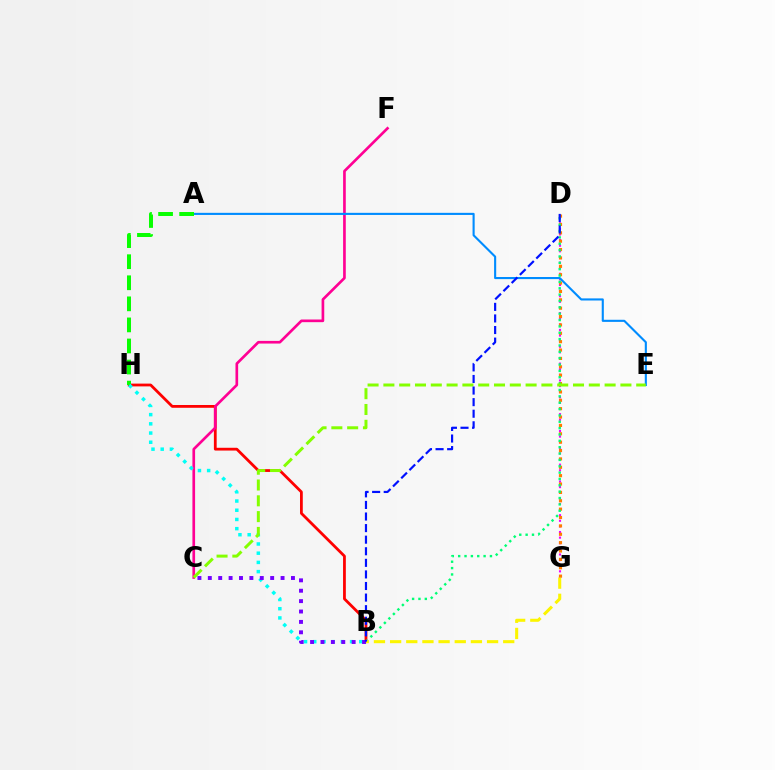{('B', 'H'): [{'color': '#ff0000', 'line_style': 'solid', 'thickness': 2.0}, {'color': '#00fff6', 'line_style': 'dotted', 'thickness': 2.5}], ('D', 'G'): [{'color': '#ee00ff', 'line_style': 'dotted', 'thickness': 1.53}, {'color': '#ff7c00', 'line_style': 'dotted', 'thickness': 2.28}], ('C', 'F'): [{'color': '#ff0094', 'line_style': 'solid', 'thickness': 1.92}], ('A', 'E'): [{'color': '#008cff', 'line_style': 'solid', 'thickness': 1.52}], ('A', 'H'): [{'color': '#08ff00', 'line_style': 'dashed', 'thickness': 2.86}], ('B', 'D'): [{'color': '#00ff74', 'line_style': 'dotted', 'thickness': 1.73}, {'color': '#0010ff', 'line_style': 'dashed', 'thickness': 1.57}], ('C', 'E'): [{'color': '#84ff00', 'line_style': 'dashed', 'thickness': 2.15}], ('B', 'C'): [{'color': '#7200ff', 'line_style': 'dotted', 'thickness': 2.82}], ('B', 'G'): [{'color': '#fcf500', 'line_style': 'dashed', 'thickness': 2.2}]}